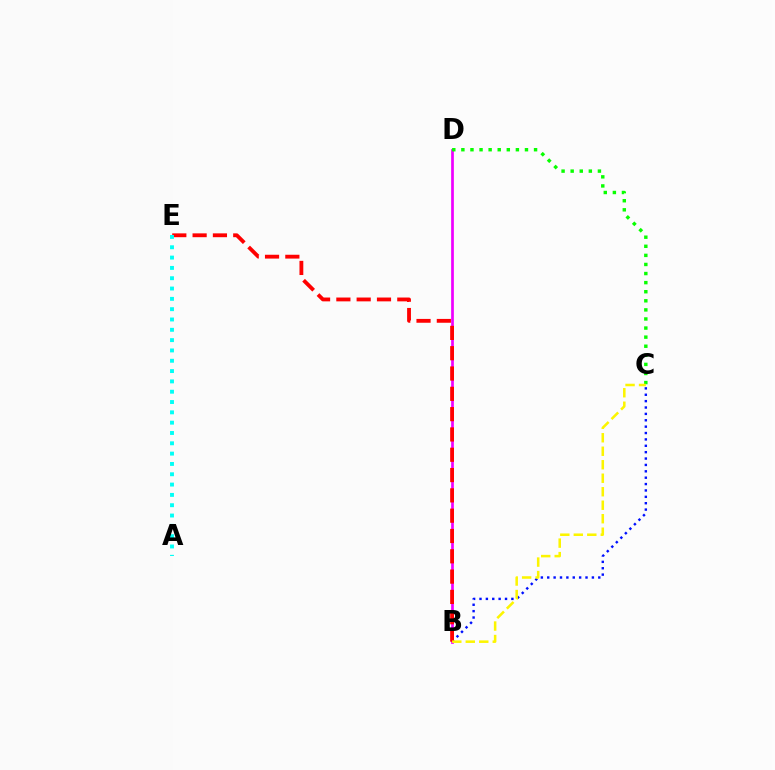{('B', 'C'): [{'color': '#0010ff', 'line_style': 'dotted', 'thickness': 1.73}, {'color': '#fcf500', 'line_style': 'dashed', 'thickness': 1.83}], ('B', 'D'): [{'color': '#ee00ff', 'line_style': 'solid', 'thickness': 1.95}], ('B', 'E'): [{'color': '#ff0000', 'line_style': 'dashed', 'thickness': 2.76}], ('C', 'D'): [{'color': '#08ff00', 'line_style': 'dotted', 'thickness': 2.47}], ('A', 'E'): [{'color': '#00fff6', 'line_style': 'dotted', 'thickness': 2.8}]}